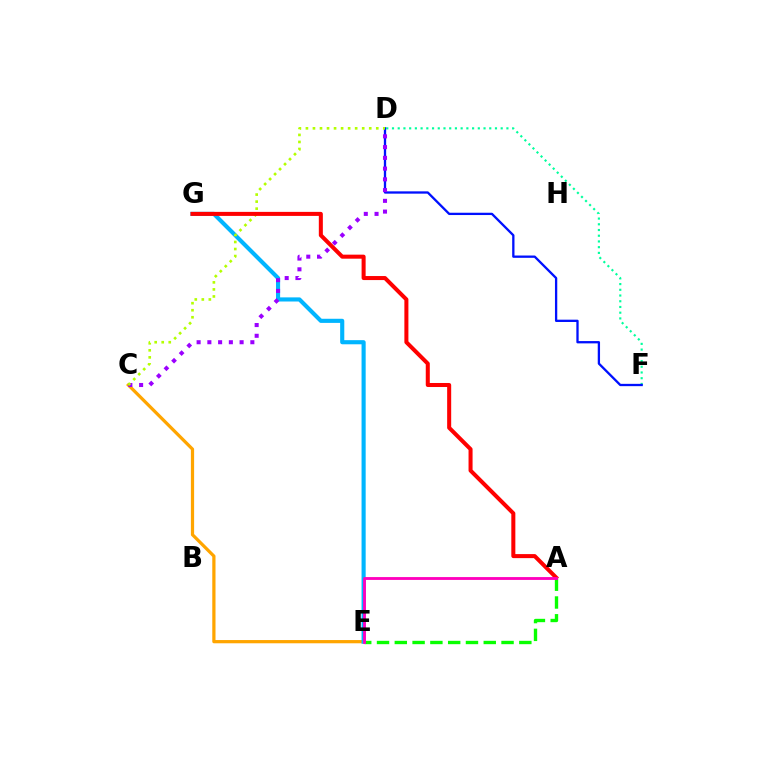{('C', 'E'): [{'color': '#ffa500', 'line_style': 'solid', 'thickness': 2.32}], ('A', 'E'): [{'color': '#08ff00', 'line_style': 'dashed', 'thickness': 2.42}, {'color': '#ff00bd', 'line_style': 'solid', 'thickness': 2.05}], ('E', 'G'): [{'color': '#00b5ff', 'line_style': 'solid', 'thickness': 2.97}], ('D', 'F'): [{'color': '#00ff9d', 'line_style': 'dotted', 'thickness': 1.55}, {'color': '#0010ff', 'line_style': 'solid', 'thickness': 1.66}], ('C', 'D'): [{'color': '#9b00ff', 'line_style': 'dotted', 'thickness': 2.92}, {'color': '#b3ff00', 'line_style': 'dotted', 'thickness': 1.91}], ('A', 'G'): [{'color': '#ff0000', 'line_style': 'solid', 'thickness': 2.9}]}